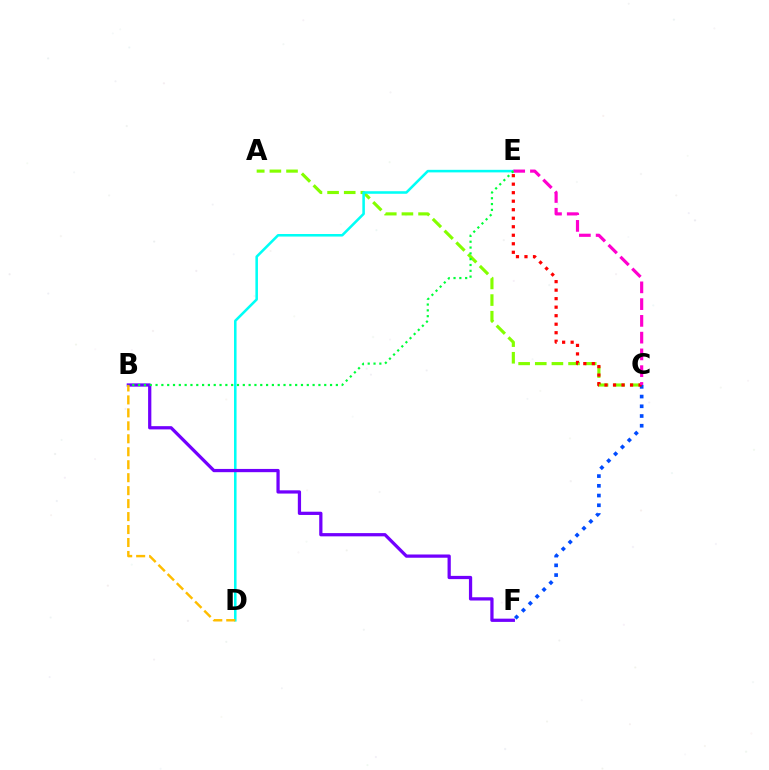{('A', 'C'): [{'color': '#84ff00', 'line_style': 'dashed', 'thickness': 2.26}], ('C', 'F'): [{'color': '#004bff', 'line_style': 'dotted', 'thickness': 2.64}], ('D', 'E'): [{'color': '#00fff6', 'line_style': 'solid', 'thickness': 1.84}], ('C', 'E'): [{'color': '#ff0000', 'line_style': 'dotted', 'thickness': 2.31}, {'color': '#ff00cf', 'line_style': 'dashed', 'thickness': 2.28}], ('B', 'F'): [{'color': '#7200ff', 'line_style': 'solid', 'thickness': 2.34}], ('B', 'D'): [{'color': '#ffbd00', 'line_style': 'dashed', 'thickness': 1.76}], ('B', 'E'): [{'color': '#00ff39', 'line_style': 'dotted', 'thickness': 1.58}]}